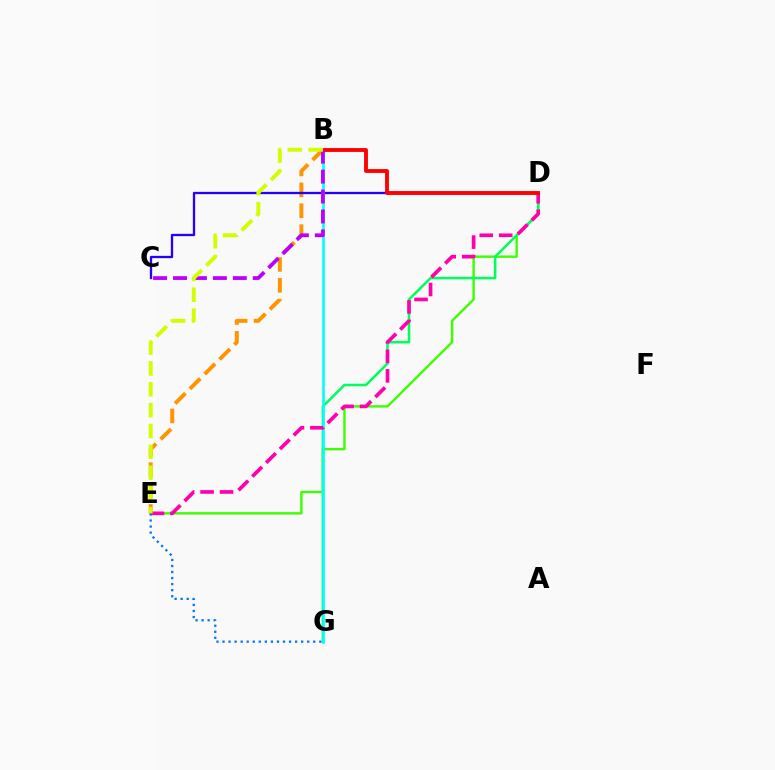{('B', 'E'): [{'color': '#ff9400', 'line_style': 'dashed', 'thickness': 2.84}, {'color': '#d1ff00', 'line_style': 'dashed', 'thickness': 2.83}], ('D', 'E'): [{'color': '#3dff00', 'line_style': 'solid', 'thickness': 1.72}, {'color': '#ff00ac', 'line_style': 'dashed', 'thickness': 2.65}], ('D', 'G'): [{'color': '#00ff5c', 'line_style': 'solid', 'thickness': 1.83}], ('C', 'D'): [{'color': '#2500ff', 'line_style': 'solid', 'thickness': 1.65}], ('B', 'G'): [{'color': '#00fff6', 'line_style': 'solid', 'thickness': 1.87}], ('E', 'G'): [{'color': '#0074ff', 'line_style': 'dotted', 'thickness': 1.64}], ('B', 'D'): [{'color': '#ff0000', 'line_style': 'solid', 'thickness': 2.78}], ('B', 'C'): [{'color': '#b900ff', 'line_style': 'dashed', 'thickness': 2.71}]}